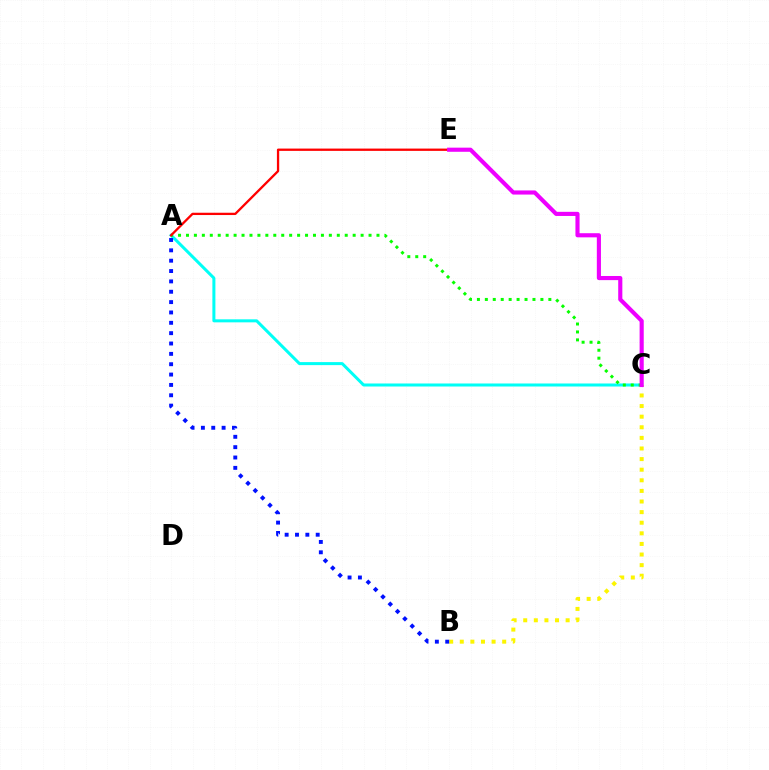{('B', 'C'): [{'color': '#fcf500', 'line_style': 'dotted', 'thickness': 2.88}], ('A', 'C'): [{'color': '#00fff6', 'line_style': 'solid', 'thickness': 2.17}, {'color': '#08ff00', 'line_style': 'dotted', 'thickness': 2.16}], ('A', 'E'): [{'color': '#ff0000', 'line_style': 'solid', 'thickness': 1.66}], ('A', 'B'): [{'color': '#0010ff', 'line_style': 'dotted', 'thickness': 2.81}], ('C', 'E'): [{'color': '#ee00ff', 'line_style': 'solid', 'thickness': 2.97}]}